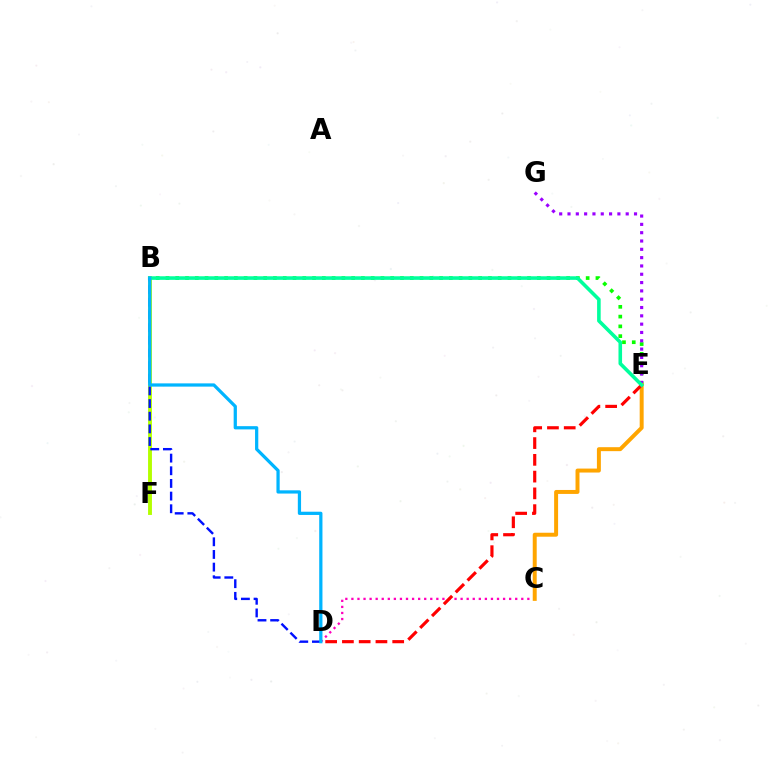{('B', 'E'): [{'color': '#08ff00', 'line_style': 'dotted', 'thickness': 2.66}, {'color': '#00ff9d', 'line_style': 'solid', 'thickness': 2.58}], ('C', 'D'): [{'color': '#ff00bd', 'line_style': 'dotted', 'thickness': 1.65}], ('E', 'G'): [{'color': '#9b00ff', 'line_style': 'dotted', 'thickness': 2.26}], ('C', 'E'): [{'color': '#ffa500', 'line_style': 'solid', 'thickness': 2.85}], ('D', 'E'): [{'color': '#ff0000', 'line_style': 'dashed', 'thickness': 2.28}], ('B', 'F'): [{'color': '#b3ff00', 'line_style': 'solid', 'thickness': 2.79}], ('B', 'D'): [{'color': '#0010ff', 'line_style': 'dashed', 'thickness': 1.72}, {'color': '#00b5ff', 'line_style': 'solid', 'thickness': 2.33}]}